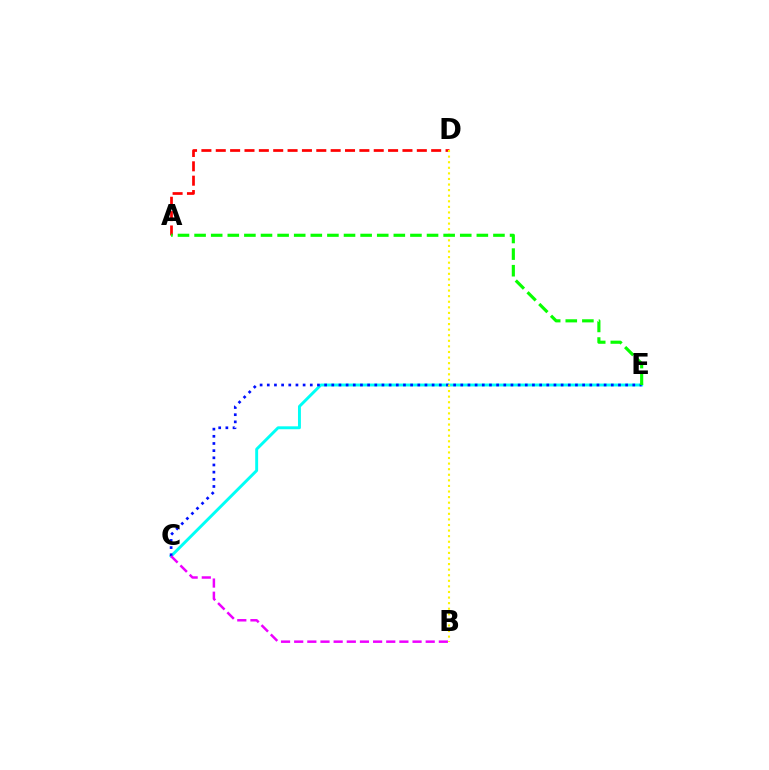{('C', 'E'): [{'color': '#00fff6', 'line_style': 'solid', 'thickness': 2.1}, {'color': '#0010ff', 'line_style': 'dotted', 'thickness': 1.95}], ('B', 'C'): [{'color': '#ee00ff', 'line_style': 'dashed', 'thickness': 1.79}], ('A', 'D'): [{'color': '#ff0000', 'line_style': 'dashed', 'thickness': 1.95}], ('B', 'D'): [{'color': '#fcf500', 'line_style': 'dotted', 'thickness': 1.52}], ('A', 'E'): [{'color': '#08ff00', 'line_style': 'dashed', 'thickness': 2.26}]}